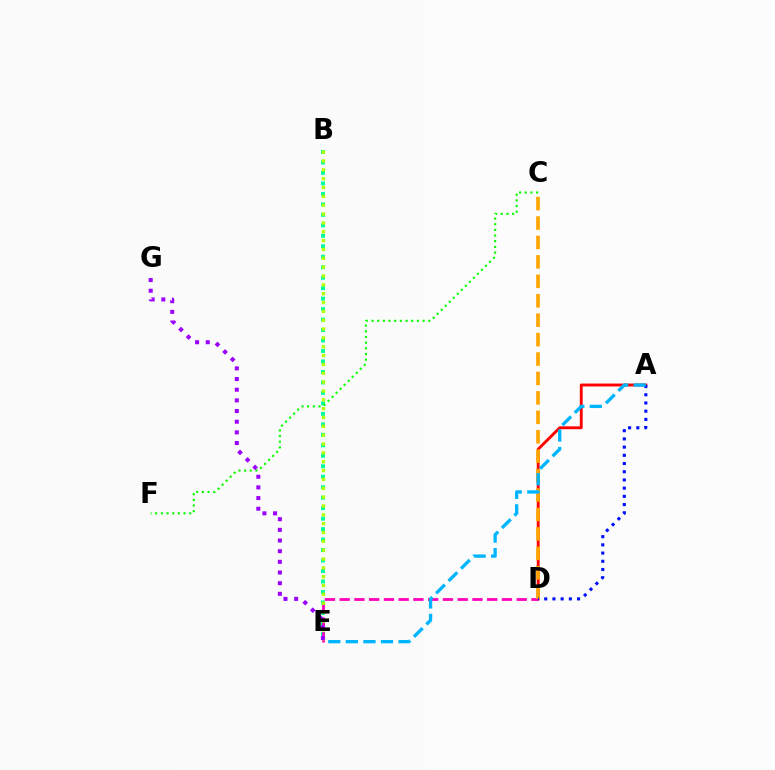{('B', 'E'): [{'color': '#00ff9d', 'line_style': 'dotted', 'thickness': 2.85}, {'color': '#b3ff00', 'line_style': 'dotted', 'thickness': 2.4}], ('A', 'D'): [{'color': '#ff0000', 'line_style': 'solid', 'thickness': 2.07}, {'color': '#0010ff', 'line_style': 'dotted', 'thickness': 2.23}], ('D', 'E'): [{'color': '#ff00bd', 'line_style': 'dashed', 'thickness': 2.0}], ('C', 'D'): [{'color': '#ffa500', 'line_style': 'dashed', 'thickness': 2.64}], ('A', 'E'): [{'color': '#00b5ff', 'line_style': 'dashed', 'thickness': 2.39}], ('C', 'F'): [{'color': '#08ff00', 'line_style': 'dotted', 'thickness': 1.54}], ('E', 'G'): [{'color': '#9b00ff', 'line_style': 'dotted', 'thickness': 2.9}]}